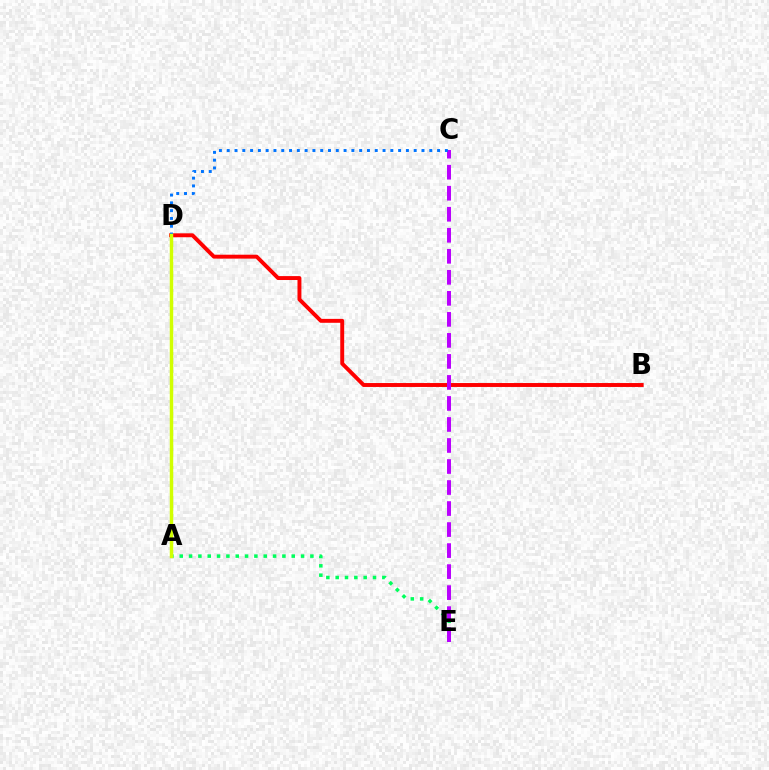{('B', 'D'): [{'color': '#ff0000', 'line_style': 'solid', 'thickness': 2.82}], ('A', 'E'): [{'color': '#00ff5c', 'line_style': 'dotted', 'thickness': 2.54}], ('C', 'E'): [{'color': '#b900ff', 'line_style': 'dashed', 'thickness': 2.86}], ('C', 'D'): [{'color': '#0074ff', 'line_style': 'dotted', 'thickness': 2.12}], ('A', 'D'): [{'color': '#d1ff00', 'line_style': 'solid', 'thickness': 2.49}]}